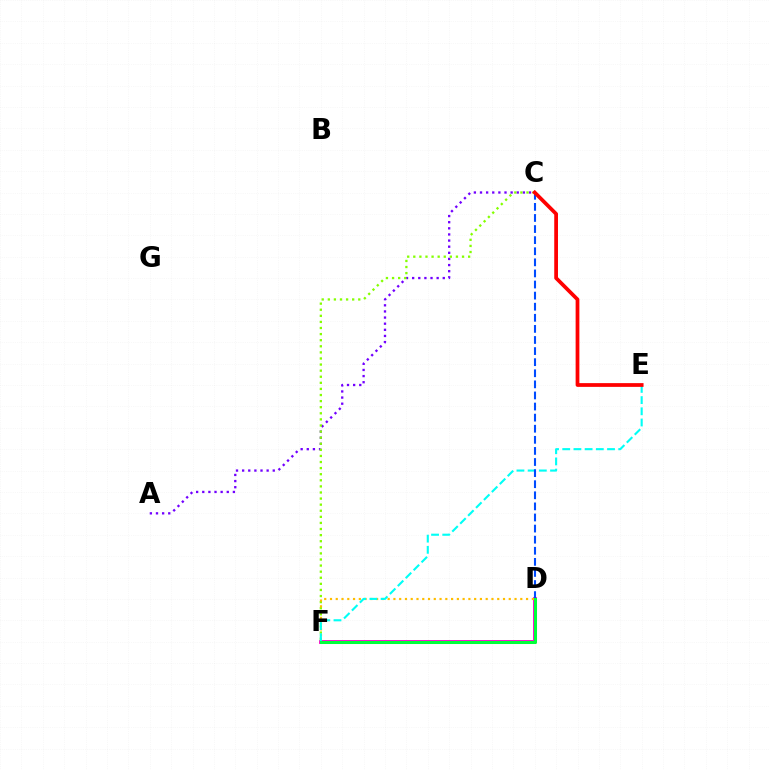{('A', 'C'): [{'color': '#7200ff', 'line_style': 'dotted', 'thickness': 1.66}], ('D', 'F'): [{'color': '#ff00cf', 'line_style': 'solid', 'thickness': 2.78}, {'color': '#ffbd00', 'line_style': 'dotted', 'thickness': 1.57}, {'color': '#00ff39', 'line_style': 'solid', 'thickness': 2.19}], ('C', 'F'): [{'color': '#84ff00', 'line_style': 'dotted', 'thickness': 1.66}], ('E', 'F'): [{'color': '#00fff6', 'line_style': 'dashed', 'thickness': 1.52}], ('C', 'D'): [{'color': '#004bff', 'line_style': 'dashed', 'thickness': 1.51}], ('C', 'E'): [{'color': '#ff0000', 'line_style': 'solid', 'thickness': 2.7}]}